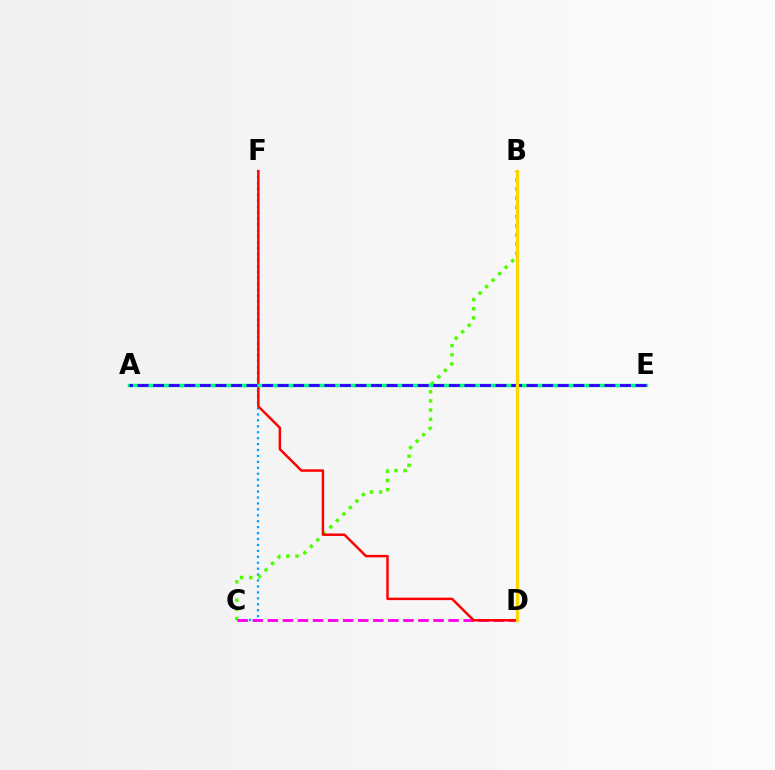{('C', 'F'): [{'color': '#009eff', 'line_style': 'dotted', 'thickness': 1.61}], ('B', 'C'): [{'color': '#4fff00', 'line_style': 'dotted', 'thickness': 2.49}], ('C', 'D'): [{'color': '#ff00ed', 'line_style': 'dashed', 'thickness': 2.05}], ('D', 'F'): [{'color': '#ff0000', 'line_style': 'solid', 'thickness': 1.78}], ('A', 'E'): [{'color': '#00ff86', 'line_style': 'solid', 'thickness': 2.48}, {'color': '#3700ff', 'line_style': 'dashed', 'thickness': 2.11}], ('B', 'D'): [{'color': '#ffd500', 'line_style': 'solid', 'thickness': 2.35}]}